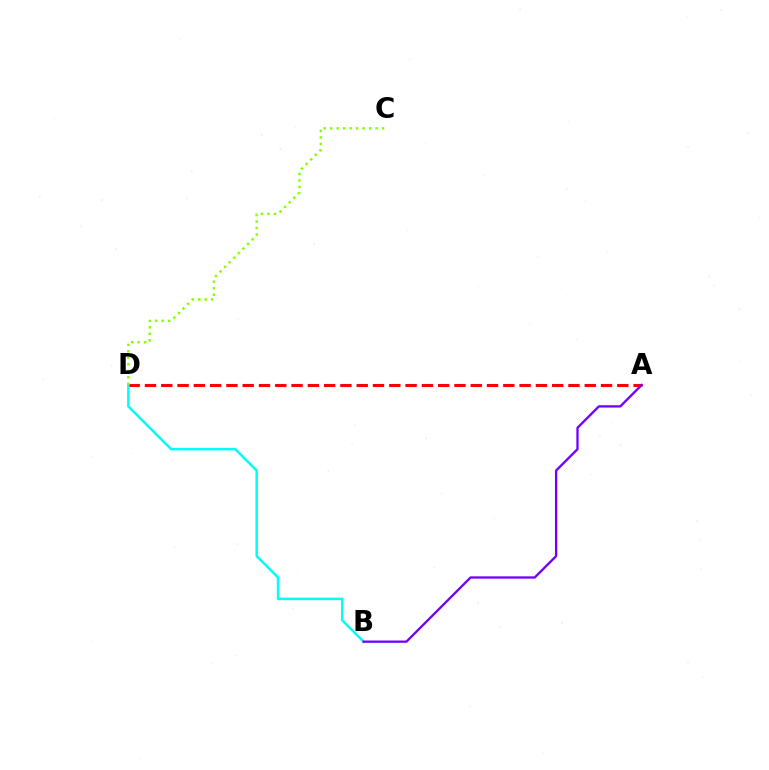{('A', 'D'): [{'color': '#ff0000', 'line_style': 'dashed', 'thickness': 2.21}], ('B', 'D'): [{'color': '#00fff6', 'line_style': 'solid', 'thickness': 1.8}], ('A', 'B'): [{'color': '#7200ff', 'line_style': 'solid', 'thickness': 1.67}], ('C', 'D'): [{'color': '#84ff00', 'line_style': 'dotted', 'thickness': 1.76}]}